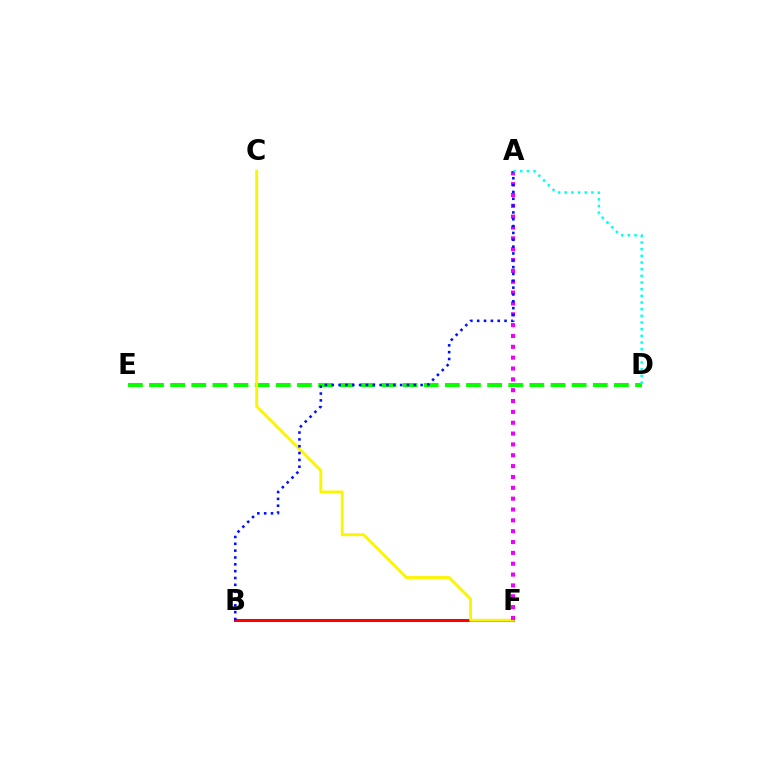{('B', 'F'): [{'color': '#ff0000', 'line_style': 'solid', 'thickness': 2.18}], ('D', 'E'): [{'color': '#08ff00', 'line_style': 'dashed', 'thickness': 2.87}], ('C', 'F'): [{'color': '#fcf500', 'line_style': 'solid', 'thickness': 2.07}], ('A', 'F'): [{'color': '#ee00ff', 'line_style': 'dotted', 'thickness': 2.95}], ('A', 'B'): [{'color': '#0010ff', 'line_style': 'dotted', 'thickness': 1.86}], ('A', 'D'): [{'color': '#00fff6', 'line_style': 'dotted', 'thickness': 1.81}]}